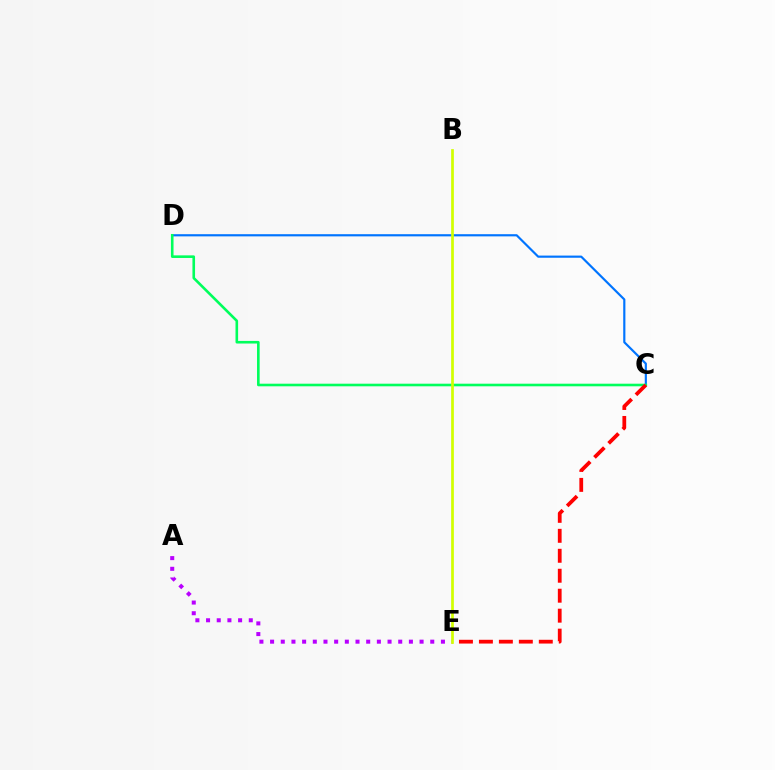{('A', 'E'): [{'color': '#b900ff', 'line_style': 'dotted', 'thickness': 2.9}], ('C', 'D'): [{'color': '#0074ff', 'line_style': 'solid', 'thickness': 1.56}, {'color': '#00ff5c', 'line_style': 'solid', 'thickness': 1.88}], ('C', 'E'): [{'color': '#ff0000', 'line_style': 'dashed', 'thickness': 2.71}], ('B', 'E'): [{'color': '#d1ff00', 'line_style': 'solid', 'thickness': 1.95}]}